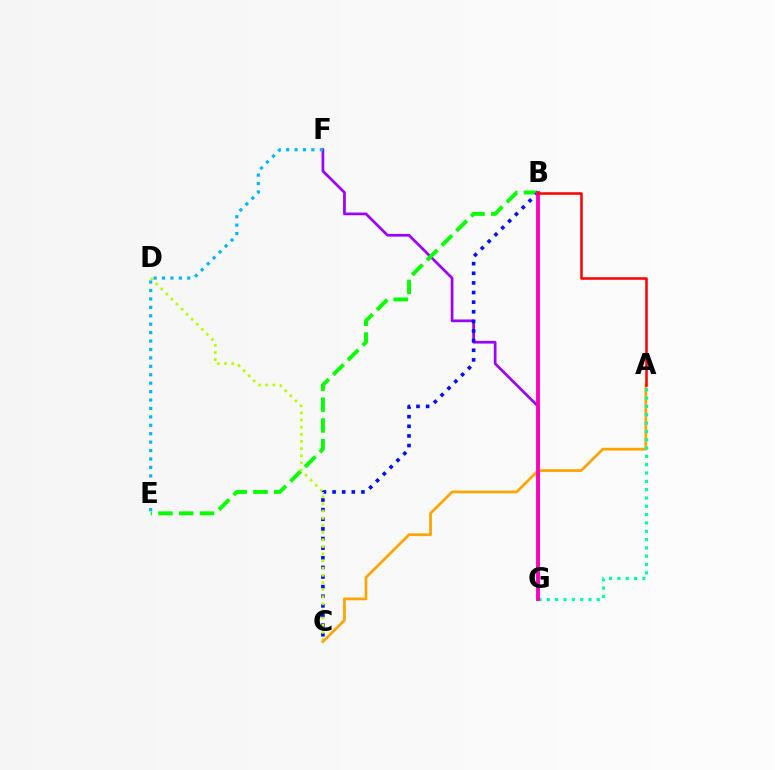{('F', 'G'): [{'color': '#9b00ff', 'line_style': 'solid', 'thickness': 1.96}], ('B', 'E'): [{'color': '#08ff00', 'line_style': 'dashed', 'thickness': 2.82}], ('B', 'C'): [{'color': '#0010ff', 'line_style': 'dotted', 'thickness': 2.61}], ('C', 'D'): [{'color': '#b3ff00', 'line_style': 'dotted', 'thickness': 1.94}], ('A', 'C'): [{'color': '#ffa500', 'line_style': 'solid', 'thickness': 1.98}], ('A', 'G'): [{'color': '#00ff9d', 'line_style': 'dotted', 'thickness': 2.26}], ('B', 'G'): [{'color': '#ff00bd', 'line_style': 'solid', 'thickness': 2.76}], ('A', 'B'): [{'color': '#ff0000', 'line_style': 'solid', 'thickness': 1.83}], ('E', 'F'): [{'color': '#00b5ff', 'line_style': 'dotted', 'thickness': 2.29}]}